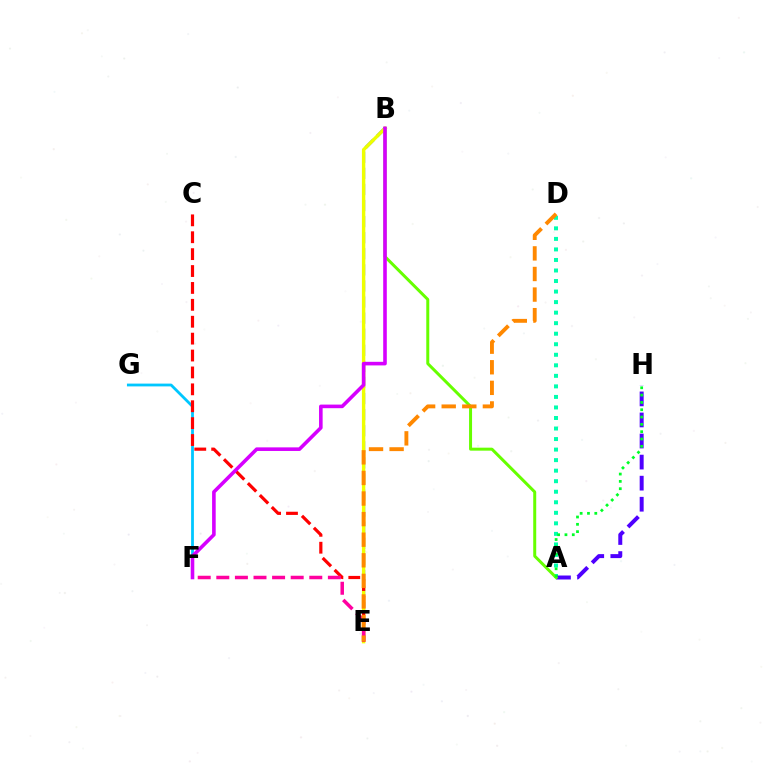{('A', 'D'): [{'color': '#00ffaf', 'line_style': 'dotted', 'thickness': 2.86}], ('A', 'H'): [{'color': '#4f00ff', 'line_style': 'dashed', 'thickness': 2.86}, {'color': '#00ff27', 'line_style': 'dotted', 'thickness': 1.99}], ('F', 'G'): [{'color': '#00c7ff', 'line_style': 'solid', 'thickness': 2.01}], ('A', 'B'): [{'color': '#66ff00', 'line_style': 'solid', 'thickness': 2.16}], ('B', 'E'): [{'color': '#003fff', 'line_style': 'dashed', 'thickness': 2.19}, {'color': '#eeff00', 'line_style': 'solid', 'thickness': 2.44}], ('C', 'E'): [{'color': '#ff0000', 'line_style': 'dashed', 'thickness': 2.3}], ('B', 'F'): [{'color': '#d600ff', 'line_style': 'solid', 'thickness': 2.59}], ('E', 'F'): [{'color': '#ff00a0', 'line_style': 'dashed', 'thickness': 2.53}], ('D', 'E'): [{'color': '#ff8800', 'line_style': 'dashed', 'thickness': 2.8}]}